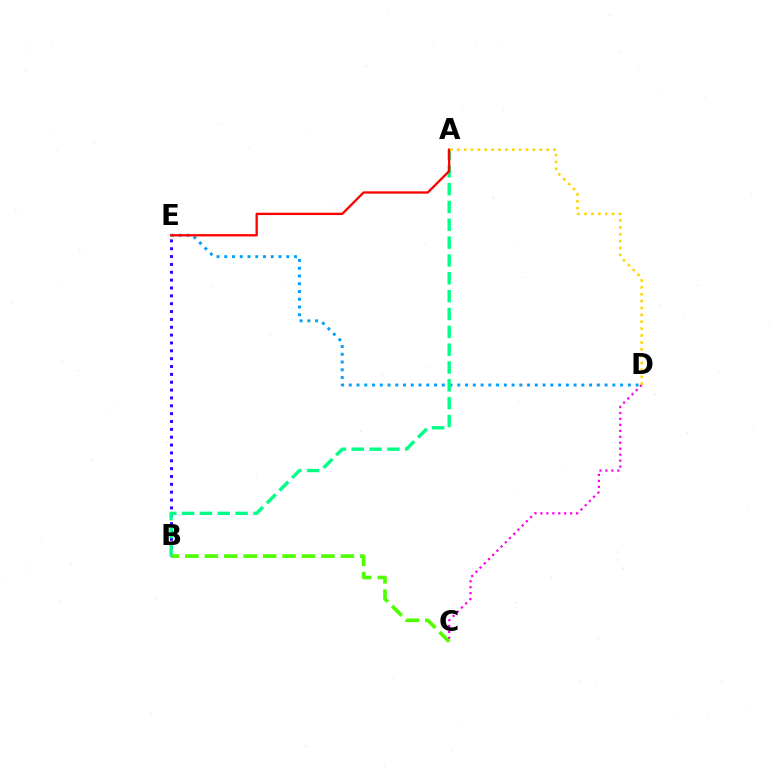{('D', 'E'): [{'color': '#009eff', 'line_style': 'dotted', 'thickness': 2.11}], ('C', 'D'): [{'color': '#ff00ed', 'line_style': 'dotted', 'thickness': 1.62}], ('B', 'E'): [{'color': '#3700ff', 'line_style': 'dotted', 'thickness': 2.13}], ('A', 'B'): [{'color': '#00ff86', 'line_style': 'dashed', 'thickness': 2.42}], ('A', 'E'): [{'color': '#ff0000', 'line_style': 'solid', 'thickness': 1.66}], ('A', 'D'): [{'color': '#ffd500', 'line_style': 'dotted', 'thickness': 1.87}], ('B', 'C'): [{'color': '#4fff00', 'line_style': 'dashed', 'thickness': 2.64}]}